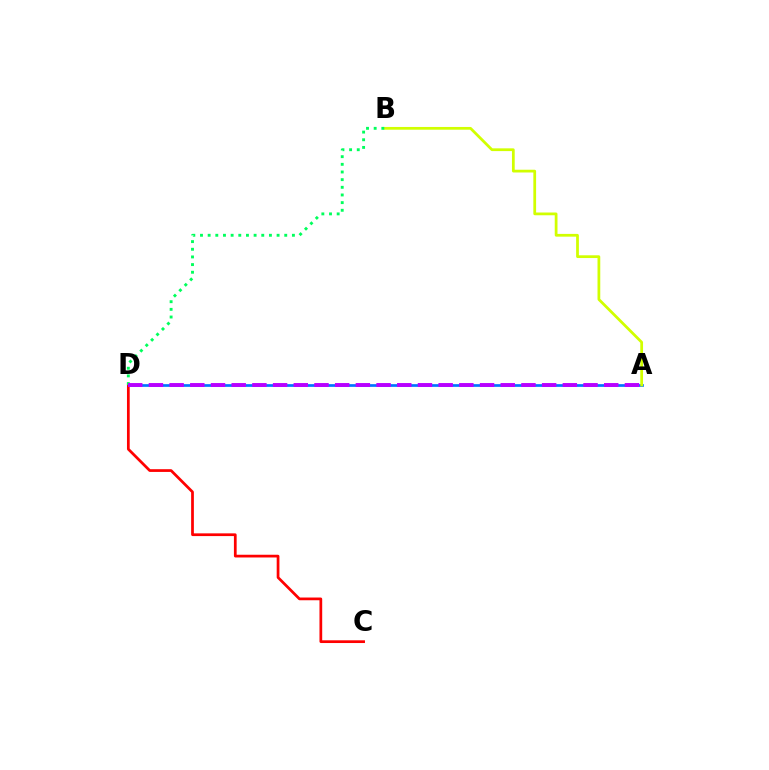{('A', 'D'): [{'color': '#0074ff', 'line_style': 'solid', 'thickness': 1.94}, {'color': '#b900ff', 'line_style': 'dashed', 'thickness': 2.81}], ('C', 'D'): [{'color': '#ff0000', 'line_style': 'solid', 'thickness': 1.97}], ('A', 'B'): [{'color': '#d1ff00', 'line_style': 'solid', 'thickness': 1.98}], ('B', 'D'): [{'color': '#00ff5c', 'line_style': 'dotted', 'thickness': 2.08}]}